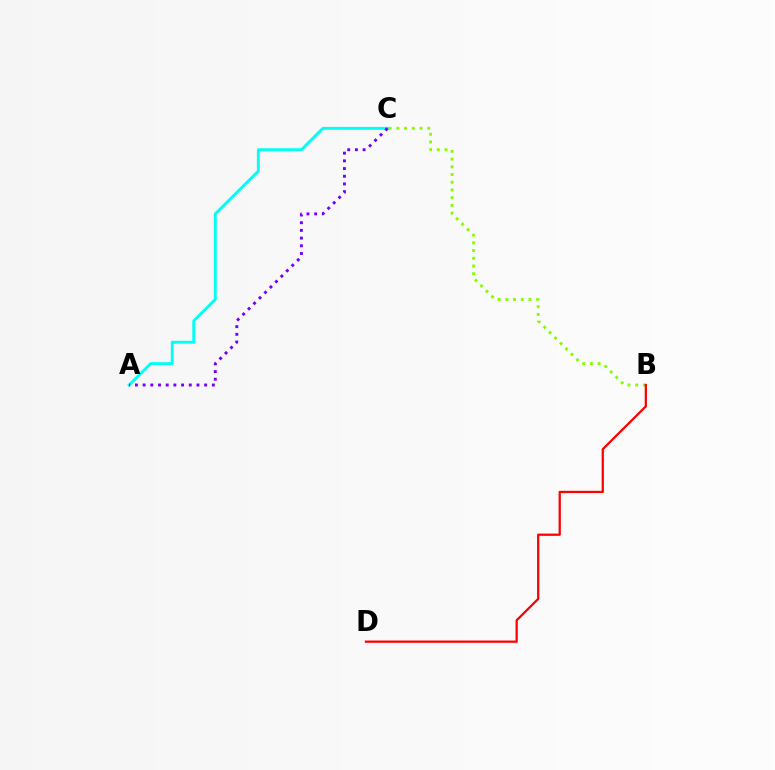{('A', 'C'): [{'color': '#00fff6', 'line_style': 'solid', 'thickness': 2.1}, {'color': '#7200ff', 'line_style': 'dotted', 'thickness': 2.09}], ('B', 'C'): [{'color': '#84ff00', 'line_style': 'dotted', 'thickness': 2.1}], ('B', 'D'): [{'color': '#ff0000', 'line_style': 'solid', 'thickness': 1.63}]}